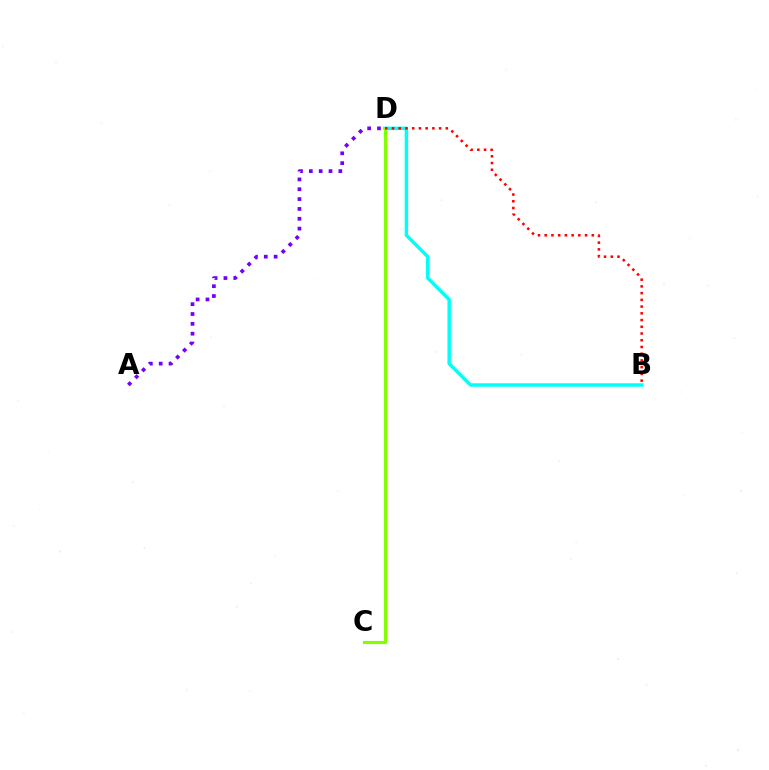{('A', 'D'): [{'color': '#7200ff', 'line_style': 'dotted', 'thickness': 2.67}], ('B', 'D'): [{'color': '#00fff6', 'line_style': 'solid', 'thickness': 2.48}, {'color': '#ff0000', 'line_style': 'dotted', 'thickness': 1.83}], ('C', 'D'): [{'color': '#84ff00', 'line_style': 'solid', 'thickness': 2.27}]}